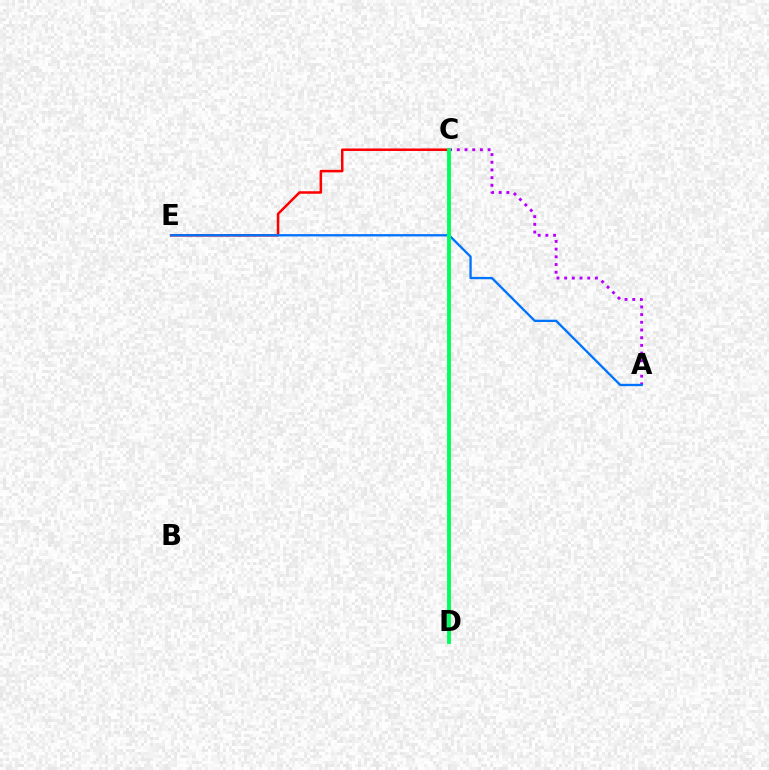{('C', 'D'): [{'color': '#d1ff00', 'line_style': 'dashed', 'thickness': 2.11}, {'color': '#00ff5c', 'line_style': 'solid', 'thickness': 2.79}], ('A', 'C'): [{'color': '#b900ff', 'line_style': 'dotted', 'thickness': 2.09}], ('C', 'E'): [{'color': '#ff0000', 'line_style': 'solid', 'thickness': 1.82}], ('A', 'E'): [{'color': '#0074ff', 'line_style': 'solid', 'thickness': 1.67}]}